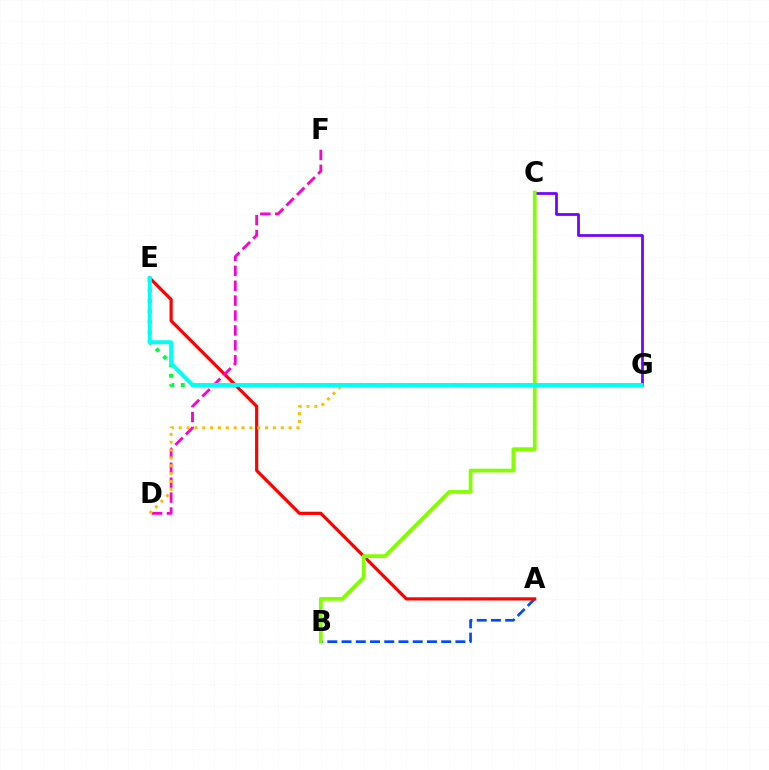{('C', 'G'): [{'color': '#7200ff', 'line_style': 'solid', 'thickness': 1.96}], ('A', 'B'): [{'color': '#004bff', 'line_style': 'dashed', 'thickness': 1.93}], ('A', 'E'): [{'color': '#ff0000', 'line_style': 'solid', 'thickness': 2.28}], ('E', 'G'): [{'color': '#00ff39', 'line_style': 'dotted', 'thickness': 2.84}, {'color': '#00fff6', 'line_style': 'solid', 'thickness': 2.84}], ('D', 'F'): [{'color': '#ff00cf', 'line_style': 'dashed', 'thickness': 2.02}], ('D', 'G'): [{'color': '#ffbd00', 'line_style': 'dotted', 'thickness': 2.13}], ('B', 'C'): [{'color': '#84ff00', 'line_style': 'solid', 'thickness': 2.68}]}